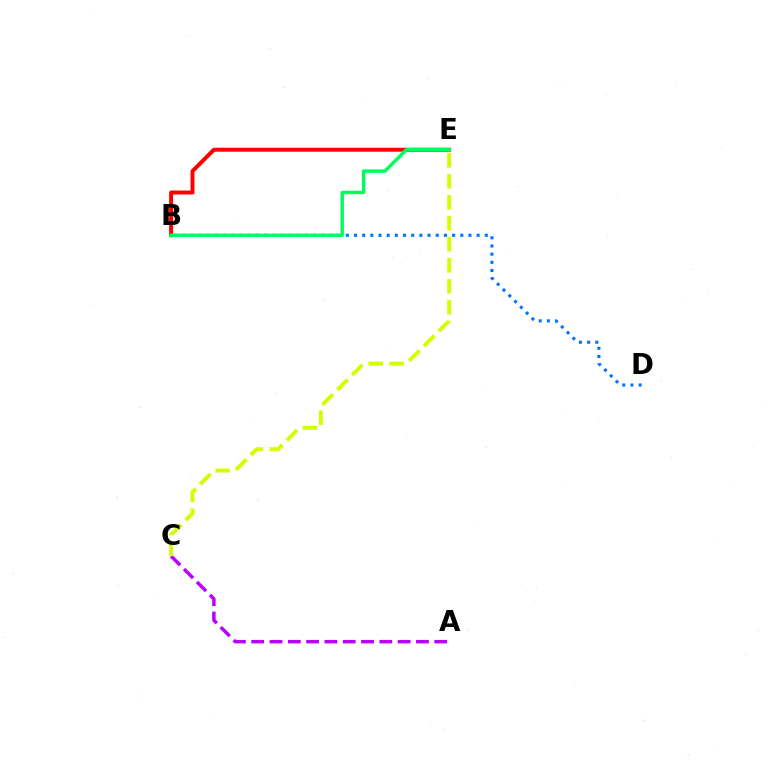{('B', 'E'): [{'color': '#ff0000', 'line_style': 'solid', 'thickness': 2.85}, {'color': '#00ff5c', 'line_style': 'solid', 'thickness': 2.46}], ('B', 'D'): [{'color': '#0074ff', 'line_style': 'dotted', 'thickness': 2.22}], ('A', 'C'): [{'color': '#b900ff', 'line_style': 'dashed', 'thickness': 2.49}], ('C', 'E'): [{'color': '#d1ff00', 'line_style': 'dashed', 'thickness': 2.85}]}